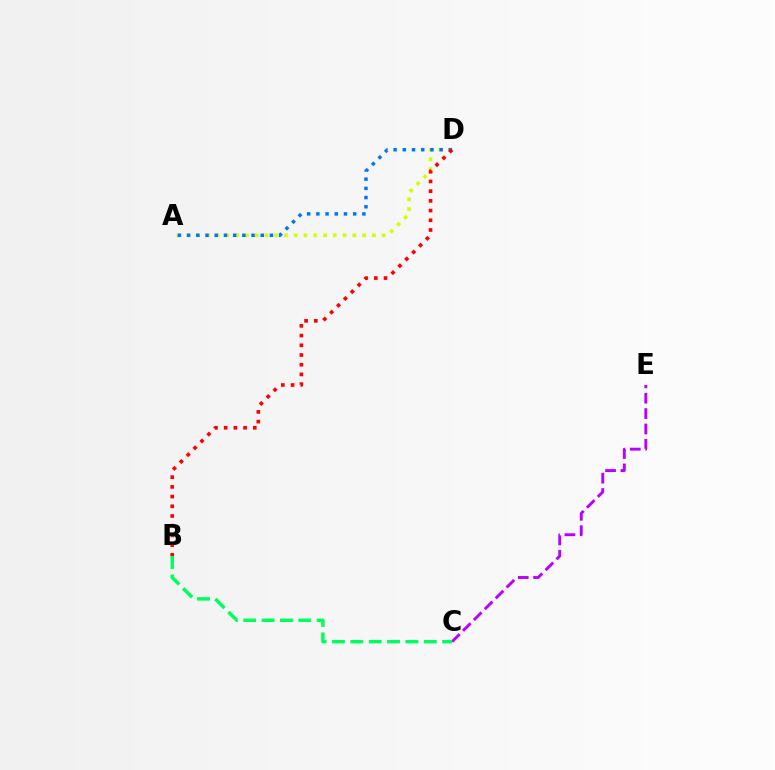{('A', 'D'): [{'color': '#d1ff00', 'line_style': 'dotted', 'thickness': 2.65}, {'color': '#0074ff', 'line_style': 'dotted', 'thickness': 2.5}], ('C', 'E'): [{'color': '#b900ff', 'line_style': 'dashed', 'thickness': 2.09}], ('B', 'C'): [{'color': '#00ff5c', 'line_style': 'dashed', 'thickness': 2.49}], ('B', 'D'): [{'color': '#ff0000', 'line_style': 'dotted', 'thickness': 2.64}]}